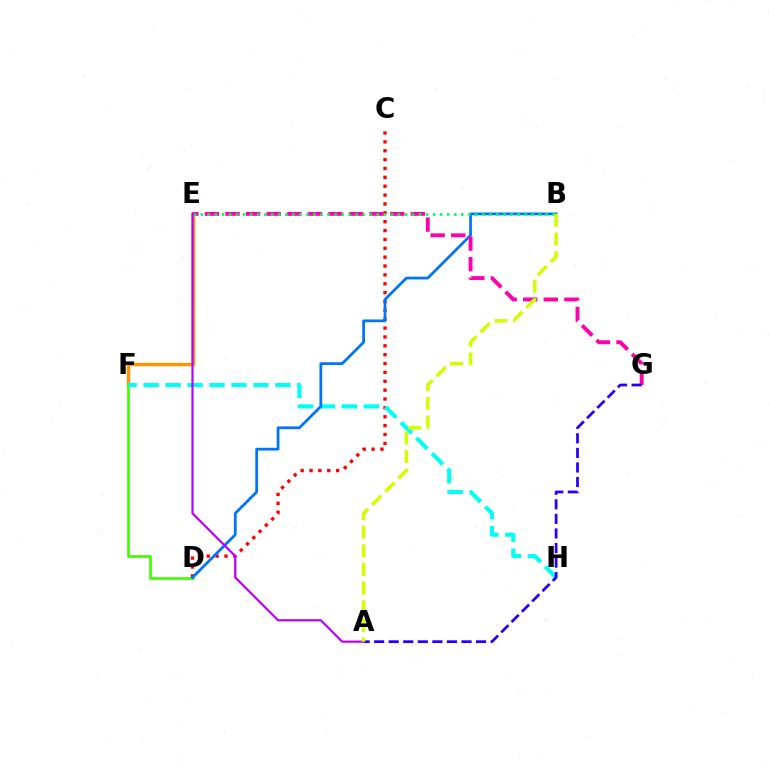{('E', 'F'): [{'color': '#ff9400', 'line_style': 'solid', 'thickness': 2.47}], ('C', 'D'): [{'color': '#ff0000', 'line_style': 'dotted', 'thickness': 2.41}], ('D', 'F'): [{'color': '#3dff00', 'line_style': 'solid', 'thickness': 1.95}], ('F', 'H'): [{'color': '#00fff6', 'line_style': 'dashed', 'thickness': 2.98}], ('B', 'D'): [{'color': '#0074ff', 'line_style': 'solid', 'thickness': 1.99}], ('E', 'G'): [{'color': '#ff00ac', 'line_style': 'dashed', 'thickness': 2.8}], ('B', 'E'): [{'color': '#00ff5c', 'line_style': 'dotted', 'thickness': 1.91}], ('A', 'G'): [{'color': '#2500ff', 'line_style': 'dashed', 'thickness': 1.98}], ('A', 'E'): [{'color': '#b900ff', 'line_style': 'solid', 'thickness': 1.58}], ('A', 'B'): [{'color': '#d1ff00', 'line_style': 'dashed', 'thickness': 2.53}]}